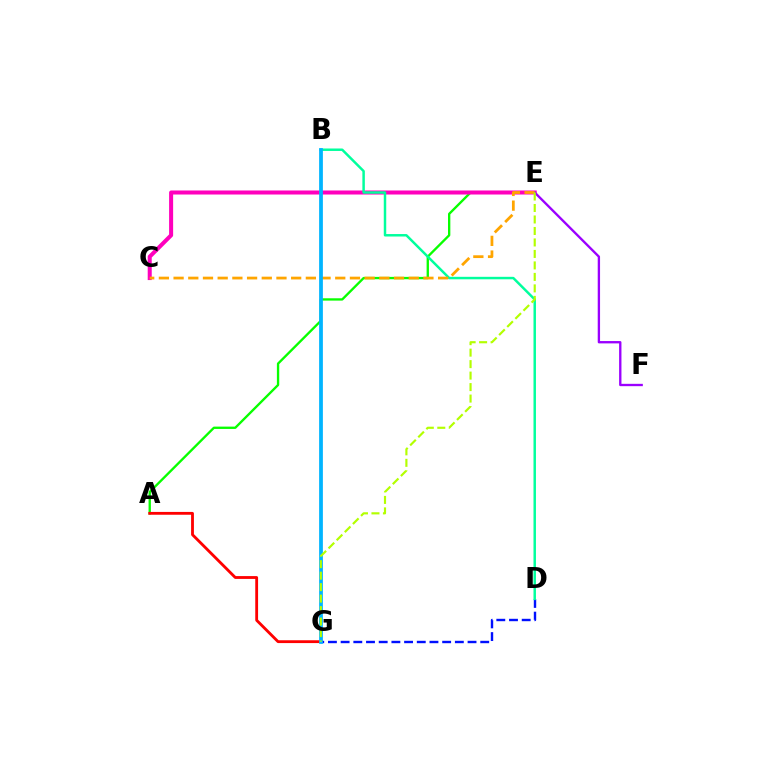{('A', 'E'): [{'color': '#08ff00', 'line_style': 'solid', 'thickness': 1.68}], ('C', 'E'): [{'color': '#ff00bd', 'line_style': 'solid', 'thickness': 2.9}, {'color': '#ffa500', 'line_style': 'dashed', 'thickness': 2.0}], ('E', 'F'): [{'color': '#9b00ff', 'line_style': 'solid', 'thickness': 1.68}], ('D', 'G'): [{'color': '#0010ff', 'line_style': 'dashed', 'thickness': 1.72}], ('B', 'D'): [{'color': '#00ff9d', 'line_style': 'solid', 'thickness': 1.78}], ('A', 'G'): [{'color': '#ff0000', 'line_style': 'solid', 'thickness': 2.04}], ('B', 'G'): [{'color': '#00b5ff', 'line_style': 'solid', 'thickness': 2.7}], ('E', 'G'): [{'color': '#b3ff00', 'line_style': 'dashed', 'thickness': 1.56}]}